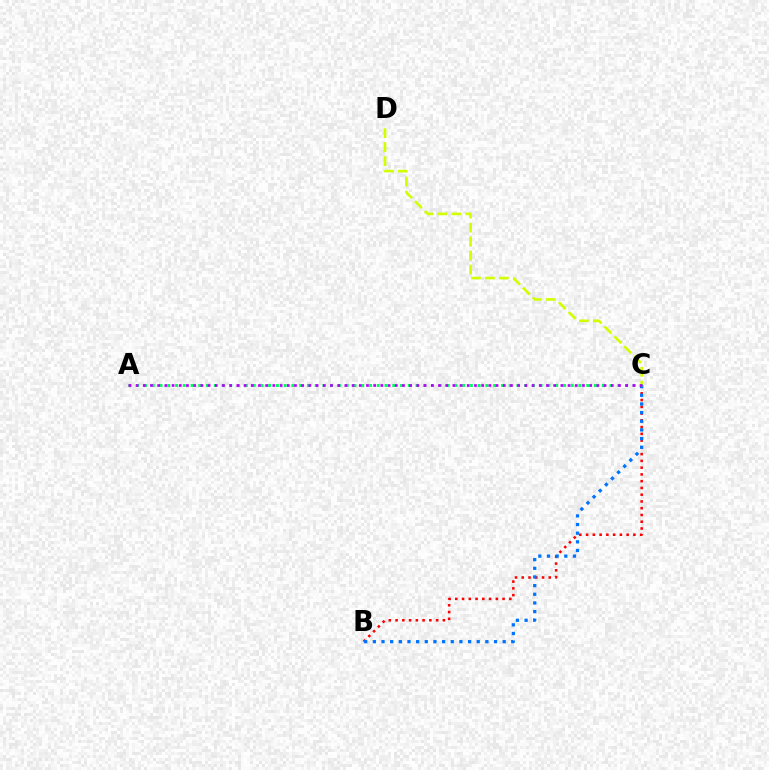{('B', 'C'): [{'color': '#ff0000', 'line_style': 'dotted', 'thickness': 1.84}, {'color': '#0074ff', 'line_style': 'dotted', 'thickness': 2.35}], ('C', 'D'): [{'color': '#d1ff00', 'line_style': 'dashed', 'thickness': 1.9}], ('A', 'C'): [{'color': '#00ff5c', 'line_style': 'dotted', 'thickness': 2.11}, {'color': '#b900ff', 'line_style': 'dotted', 'thickness': 1.96}]}